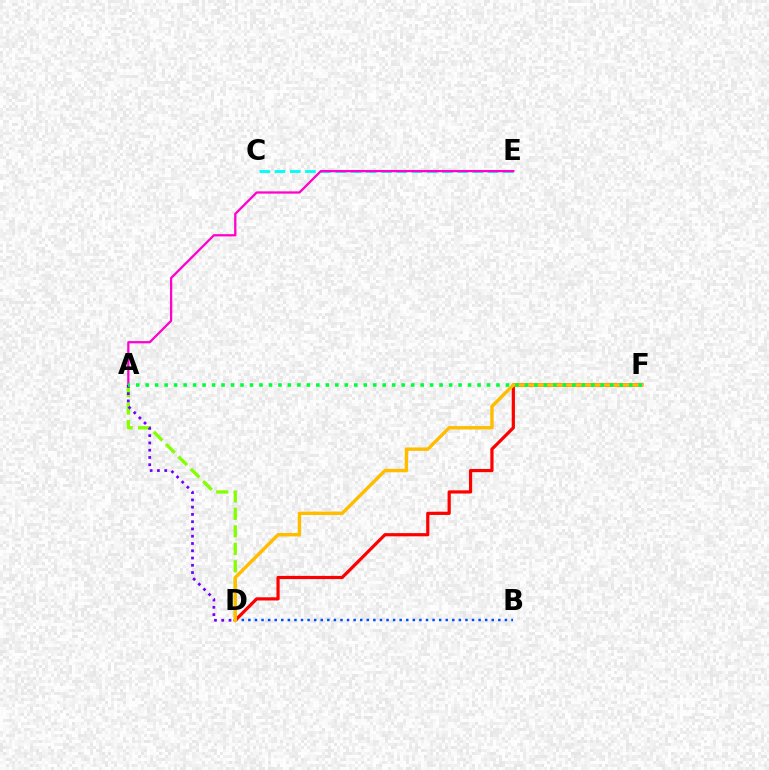{('B', 'D'): [{'color': '#004bff', 'line_style': 'dotted', 'thickness': 1.79}], ('C', 'E'): [{'color': '#00fff6', 'line_style': 'dashed', 'thickness': 2.07}], ('A', 'E'): [{'color': '#ff00cf', 'line_style': 'solid', 'thickness': 1.63}], ('A', 'D'): [{'color': '#84ff00', 'line_style': 'dashed', 'thickness': 2.37}, {'color': '#7200ff', 'line_style': 'dotted', 'thickness': 1.97}], ('D', 'F'): [{'color': '#ff0000', 'line_style': 'solid', 'thickness': 2.31}, {'color': '#ffbd00', 'line_style': 'solid', 'thickness': 2.46}], ('A', 'F'): [{'color': '#00ff39', 'line_style': 'dotted', 'thickness': 2.58}]}